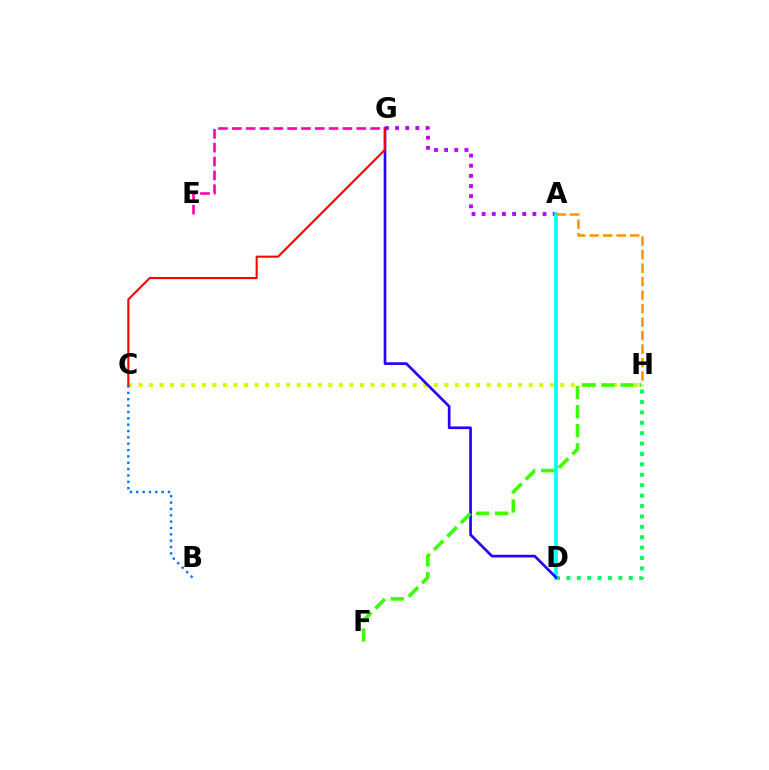{('A', 'G'): [{'color': '#b900ff', 'line_style': 'dotted', 'thickness': 2.76}], ('C', 'H'): [{'color': '#d1ff00', 'line_style': 'dotted', 'thickness': 2.87}], ('D', 'H'): [{'color': '#00ff5c', 'line_style': 'dotted', 'thickness': 2.83}], ('A', 'D'): [{'color': '#00fff6', 'line_style': 'solid', 'thickness': 2.61}], ('B', 'C'): [{'color': '#0074ff', 'line_style': 'dotted', 'thickness': 1.73}], ('D', 'G'): [{'color': '#2500ff', 'line_style': 'solid', 'thickness': 1.93}], ('F', 'H'): [{'color': '#3dff00', 'line_style': 'dashed', 'thickness': 2.59}], ('A', 'H'): [{'color': '#ff9400', 'line_style': 'dashed', 'thickness': 1.83}], ('E', 'G'): [{'color': '#ff00ac', 'line_style': 'dashed', 'thickness': 1.88}], ('C', 'G'): [{'color': '#ff0000', 'line_style': 'solid', 'thickness': 1.5}]}